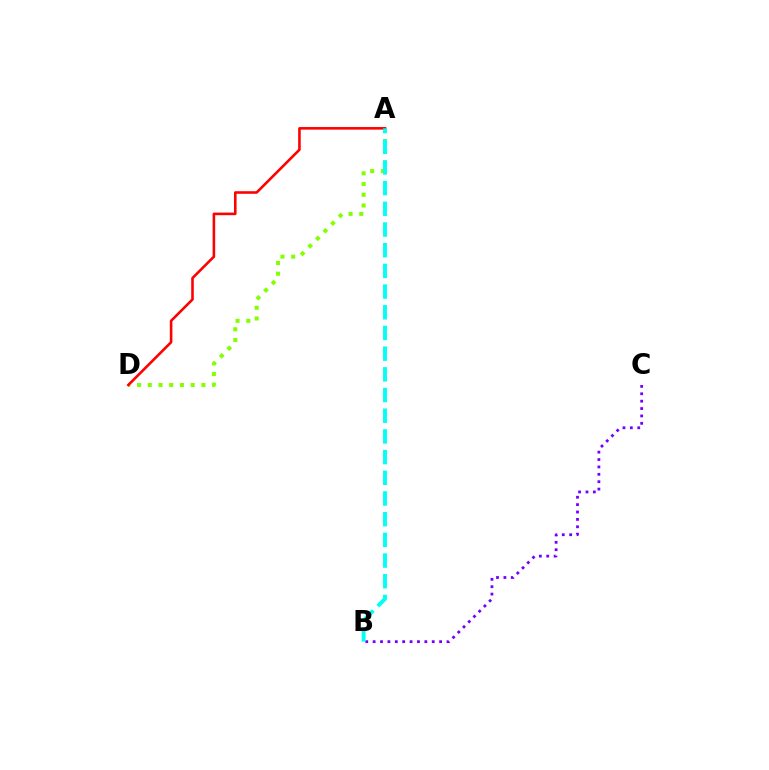{('A', 'D'): [{'color': '#84ff00', 'line_style': 'dotted', 'thickness': 2.91}, {'color': '#ff0000', 'line_style': 'solid', 'thickness': 1.86}], ('B', 'C'): [{'color': '#7200ff', 'line_style': 'dotted', 'thickness': 2.01}], ('A', 'B'): [{'color': '#00fff6', 'line_style': 'dashed', 'thickness': 2.81}]}